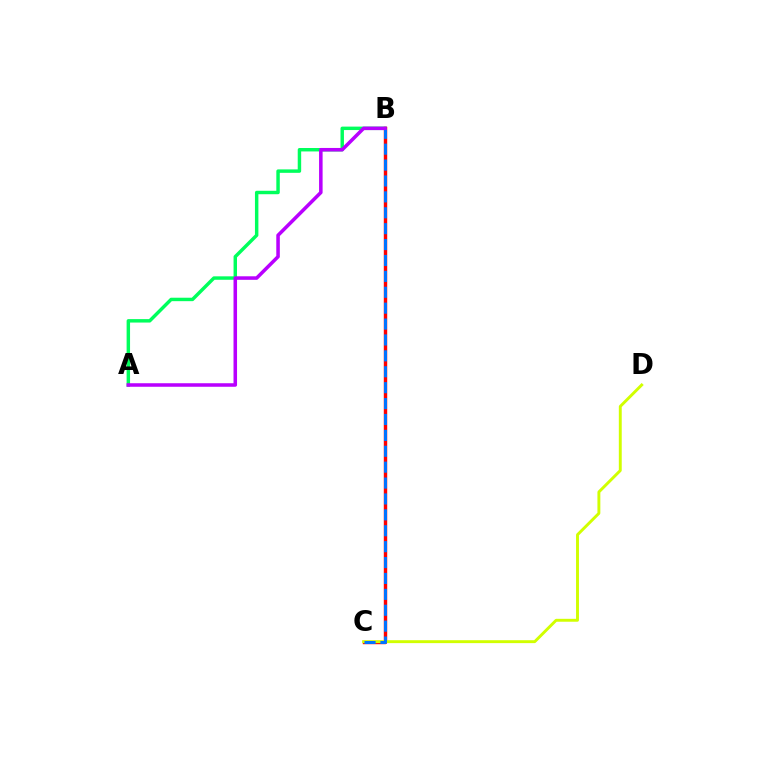{('A', 'B'): [{'color': '#00ff5c', 'line_style': 'solid', 'thickness': 2.48}, {'color': '#b900ff', 'line_style': 'solid', 'thickness': 2.55}], ('B', 'C'): [{'color': '#ff0000', 'line_style': 'solid', 'thickness': 2.46}, {'color': '#0074ff', 'line_style': 'dashed', 'thickness': 2.16}], ('C', 'D'): [{'color': '#d1ff00', 'line_style': 'solid', 'thickness': 2.1}]}